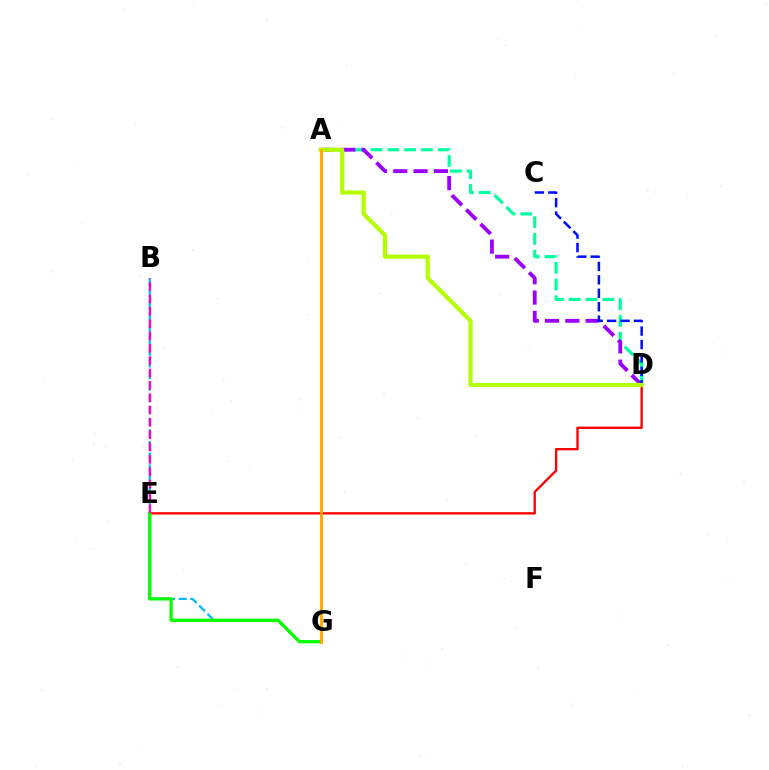{('A', 'D'): [{'color': '#00ff9d', 'line_style': 'dashed', 'thickness': 2.28}, {'color': '#9b00ff', 'line_style': 'dashed', 'thickness': 2.76}, {'color': '#b3ff00', 'line_style': 'solid', 'thickness': 3.0}], ('C', 'D'): [{'color': '#0010ff', 'line_style': 'dashed', 'thickness': 1.82}], ('D', 'E'): [{'color': '#ff0000', 'line_style': 'solid', 'thickness': 1.68}], ('B', 'G'): [{'color': '#00b5ff', 'line_style': 'dashed', 'thickness': 1.59}], ('E', 'G'): [{'color': '#08ff00', 'line_style': 'solid', 'thickness': 2.37}], ('B', 'E'): [{'color': '#ff00bd', 'line_style': 'dashed', 'thickness': 1.68}], ('A', 'G'): [{'color': '#ffa500', 'line_style': 'solid', 'thickness': 2.02}]}